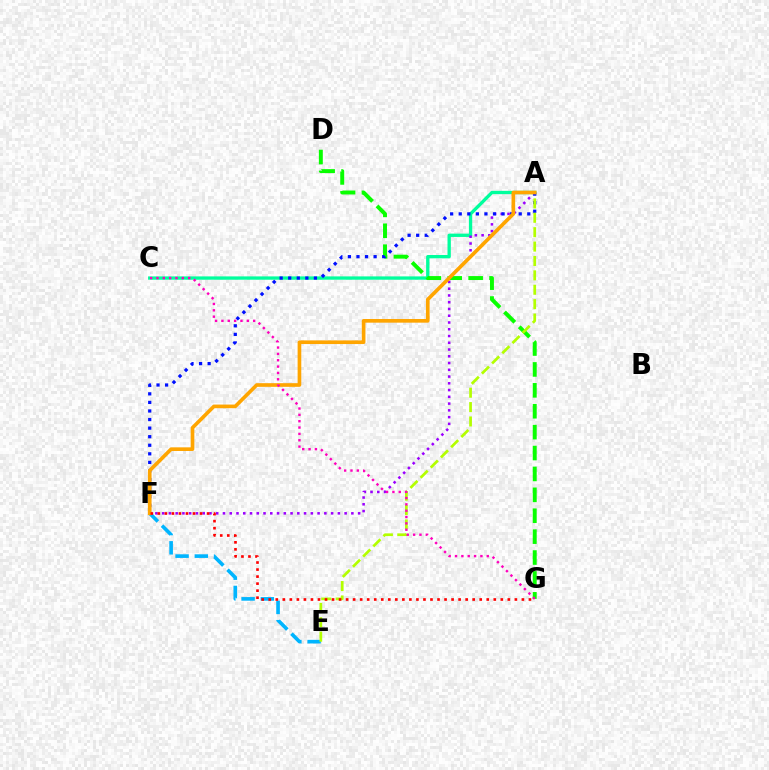{('A', 'C'): [{'color': '#00ff9d', 'line_style': 'solid', 'thickness': 2.39}], ('A', 'F'): [{'color': '#9b00ff', 'line_style': 'dotted', 'thickness': 1.84}, {'color': '#0010ff', 'line_style': 'dotted', 'thickness': 2.33}, {'color': '#ffa500', 'line_style': 'solid', 'thickness': 2.63}], ('E', 'F'): [{'color': '#00b5ff', 'line_style': 'dashed', 'thickness': 2.62}], ('D', 'G'): [{'color': '#08ff00', 'line_style': 'dashed', 'thickness': 2.84}], ('A', 'E'): [{'color': '#b3ff00', 'line_style': 'dashed', 'thickness': 1.96}], ('C', 'G'): [{'color': '#ff00bd', 'line_style': 'dotted', 'thickness': 1.72}], ('F', 'G'): [{'color': '#ff0000', 'line_style': 'dotted', 'thickness': 1.91}]}